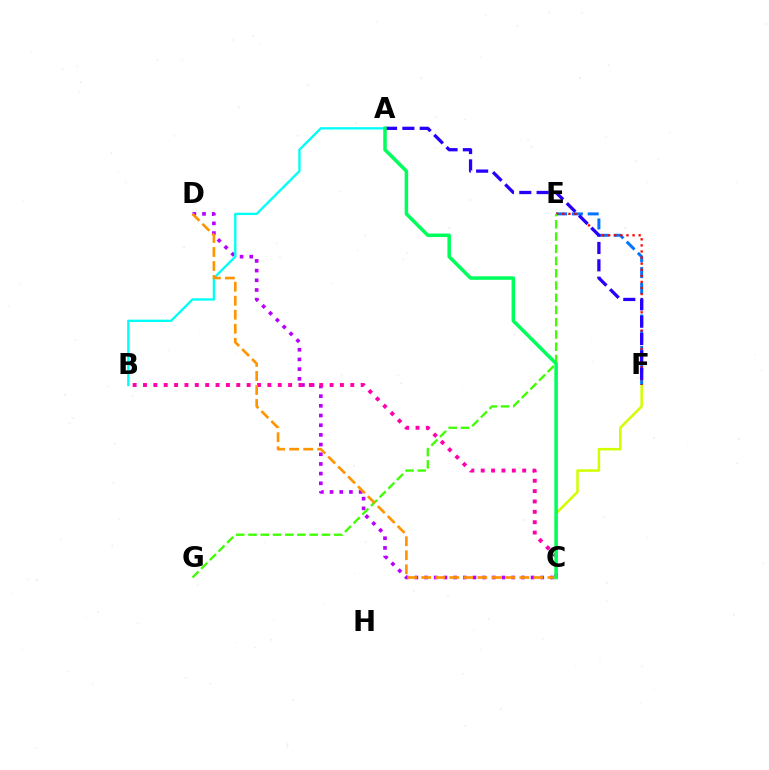{('C', 'D'): [{'color': '#b900ff', 'line_style': 'dotted', 'thickness': 2.63}, {'color': '#ff9400', 'line_style': 'dashed', 'thickness': 1.9}], ('C', 'F'): [{'color': '#d1ff00', 'line_style': 'solid', 'thickness': 1.83}], ('E', 'F'): [{'color': '#0074ff', 'line_style': 'dashed', 'thickness': 2.14}, {'color': '#ff0000', 'line_style': 'dotted', 'thickness': 1.65}], ('A', 'B'): [{'color': '#00fff6', 'line_style': 'solid', 'thickness': 1.68}], ('B', 'C'): [{'color': '#ff00ac', 'line_style': 'dotted', 'thickness': 2.82}], ('E', 'G'): [{'color': '#3dff00', 'line_style': 'dashed', 'thickness': 1.66}], ('A', 'F'): [{'color': '#2500ff', 'line_style': 'dashed', 'thickness': 2.35}], ('A', 'C'): [{'color': '#00ff5c', 'line_style': 'solid', 'thickness': 2.53}]}